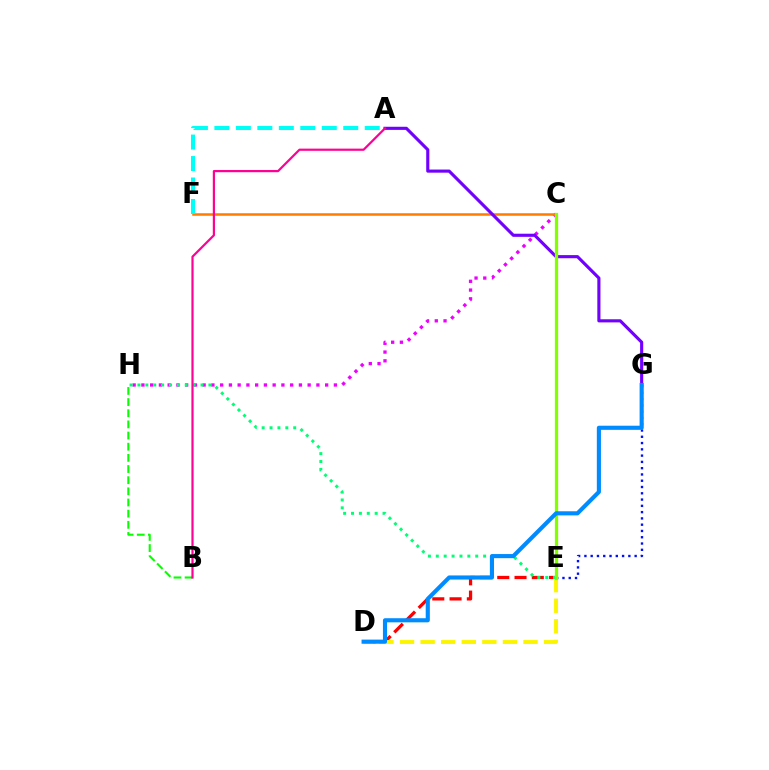{('D', 'E'): [{'color': '#ff0000', 'line_style': 'dashed', 'thickness': 2.35}, {'color': '#fcf500', 'line_style': 'dashed', 'thickness': 2.8}], ('E', 'G'): [{'color': '#0010ff', 'line_style': 'dotted', 'thickness': 1.71}], ('C', 'H'): [{'color': '#ee00ff', 'line_style': 'dotted', 'thickness': 2.38}], ('B', 'H'): [{'color': '#08ff00', 'line_style': 'dashed', 'thickness': 1.52}], ('C', 'F'): [{'color': '#ff7c00', 'line_style': 'solid', 'thickness': 1.82}], ('E', 'H'): [{'color': '#00ff74', 'line_style': 'dotted', 'thickness': 2.14}], ('A', 'G'): [{'color': '#7200ff', 'line_style': 'solid', 'thickness': 2.25}], ('A', 'B'): [{'color': '#ff0094', 'line_style': 'solid', 'thickness': 1.58}], ('C', 'E'): [{'color': '#84ff00', 'line_style': 'solid', 'thickness': 2.36}], ('A', 'F'): [{'color': '#00fff6', 'line_style': 'dashed', 'thickness': 2.92}], ('D', 'G'): [{'color': '#008cff', 'line_style': 'solid', 'thickness': 2.96}]}